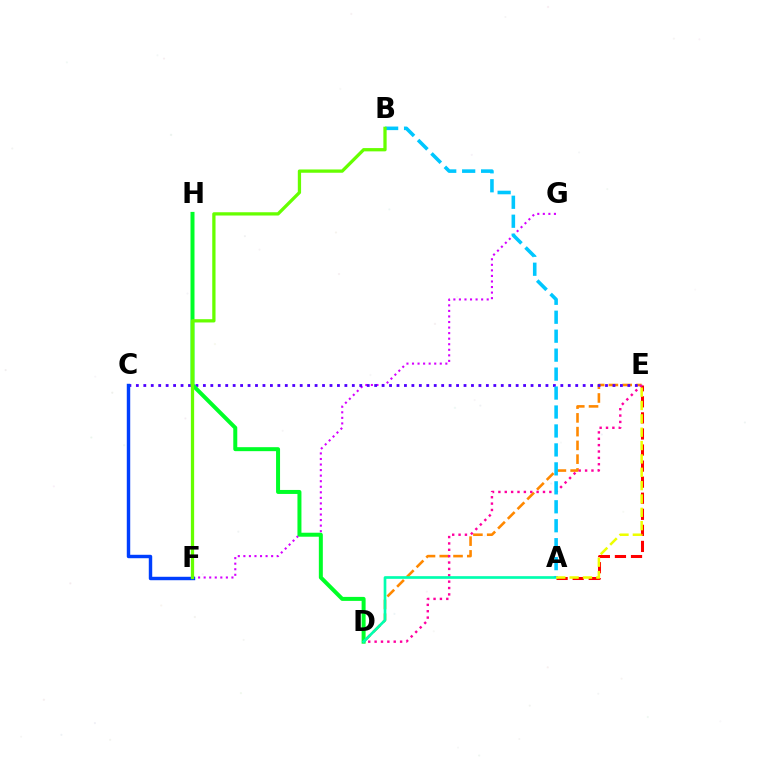{('D', 'E'): [{'color': '#ff8800', 'line_style': 'dashed', 'thickness': 1.87}, {'color': '#ff00a0', 'line_style': 'dotted', 'thickness': 1.73}], ('F', 'G'): [{'color': '#d600ff', 'line_style': 'dotted', 'thickness': 1.51}], ('A', 'E'): [{'color': '#ff0000', 'line_style': 'dashed', 'thickness': 2.18}, {'color': '#eeff00', 'line_style': 'dashed', 'thickness': 1.81}], ('C', 'E'): [{'color': '#4f00ff', 'line_style': 'dotted', 'thickness': 2.02}], ('D', 'H'): [{'color': '#00ff27', 'line_style': 'solid', 'thickness': 2.87}], ('A', 'D'): [{'color': '#00ffaf', 'line_style': 'solid', 'thickness': 1.93}], ('C', 'F'): [{'color': '#003fff', 'line_style': 'solid', 'thickness': 2.47}], ('A', 'B'): [{'color': '#00c7ff', 'line_style': 'dashed', 'thickness': 2.58}], ('B', 'F'): [{'color': '#66ff00', 'line_style': 'solid', 'thickness': 2.36}]}